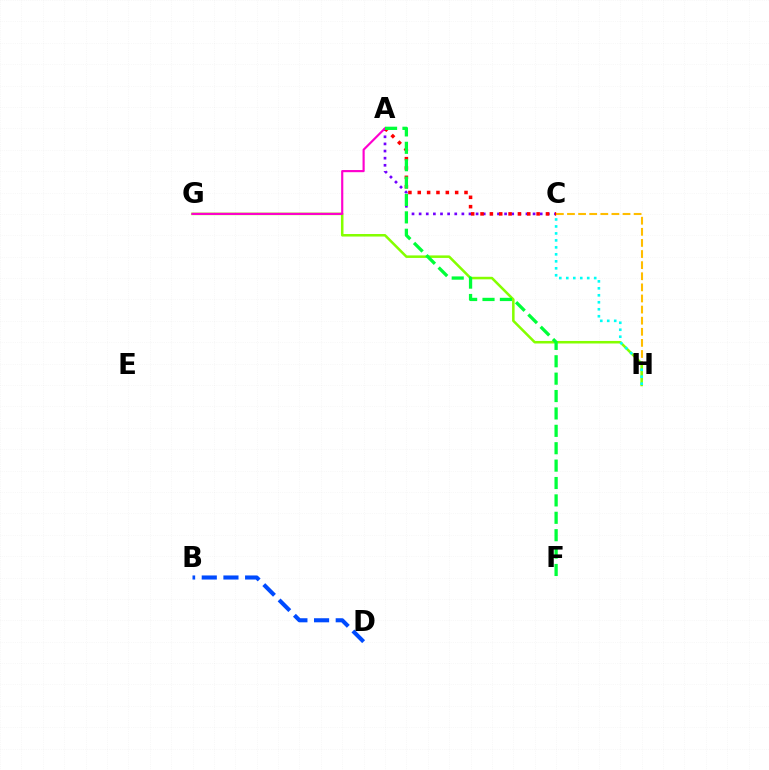{('B', 'D'): [{'color': '#004bff', 'line_style': 'dashed', 'thickness': 2.94}], ('A', 'C'): [{'color': '#7200ff', 'line_style': 'dotted', 'thickness': 1.93}, {'color': '#ff0000', 'line_style': 'dotted', 'thickness': 2.54}], ('C', 'H'): [{'color': '#ffbd00', 'line_style': 'dashed', 'thickness': 1.51}, {'color': '#00fff6', 'line_style': 'dotted', 'thickness': 1.9}], ('G', 'H'): [{'color': '#84ff00', 'line_style': 'solid', 'thickness': 1.82}], ('A', 'G'): [{'color': '#ff00cf', 'line_style': 'solid', 'thickness': 1.56}], ('A', 'F'): [{'color': '#00ff39', 'line_style': 'dashed', 'thickness': 2.36}]}